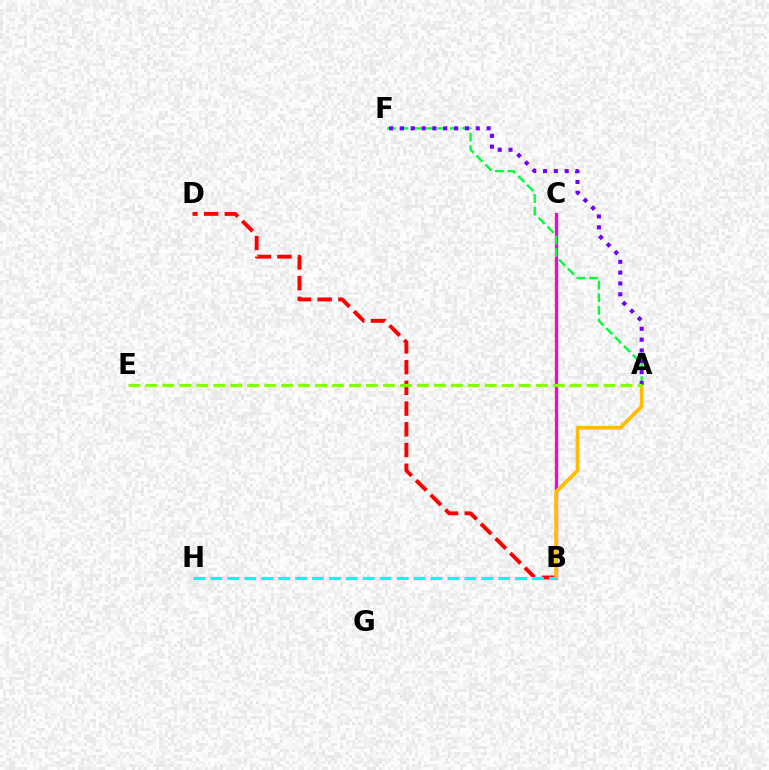{('B', 'C'): [{'color': '#004bff', 'line_style': 'dashed', 'thickness': 1.93}, {'color': '#ff00cf', 'line_style': 'solid', 'thickness': 2.35}], ('A', 'F'): [{'color': '#00ff39', 'line_style': 'dashed', 'thickness': 1.71}, {'color': '#7200ff', 'line_style': 'dotted', 'thickness': 2.94}], ('B', 'D'): [{'color': '#ff0000', 'line_style': 'dashed', 'thickness': 2.82}], ('A', 'B'): [{'color': '#ffbd00', 'line_style': 'solid', 'thickness': 2.69}], ('A', 'E'): [{'color': '#84ff00', 'line_style': 'dashed', 'thickness': 2.31}], ('B', 'H'): [{'color': '#00fff6', 'line_style': 'dashed', 'thickness': 2.3}]}